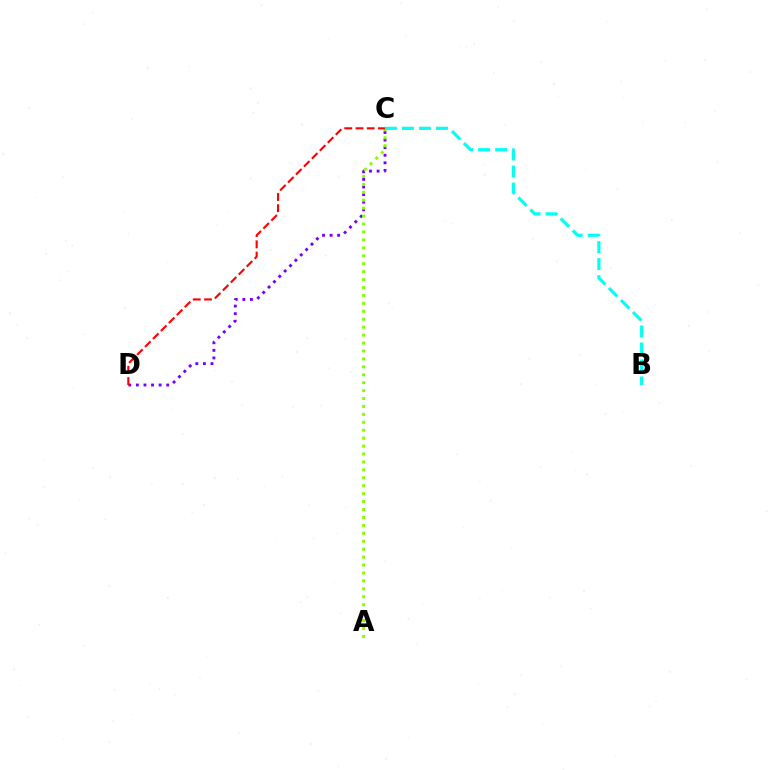{('C', 'D'): [{'color': '#7200ff', 'line_style': 'dotted', 'thickness': 2.06}, {'color': '#ff0000', 'line_style': 'dashed', 'thickness': 1.53}], ('A', 'C'): [{'color': '#84ff00', 'line_style': 'dotted', 'thickness': 2.15}], ('B', 'C'): [{'color': '#00fff6', 'line_style': 'dashed', 'thickness': 2.31}]}